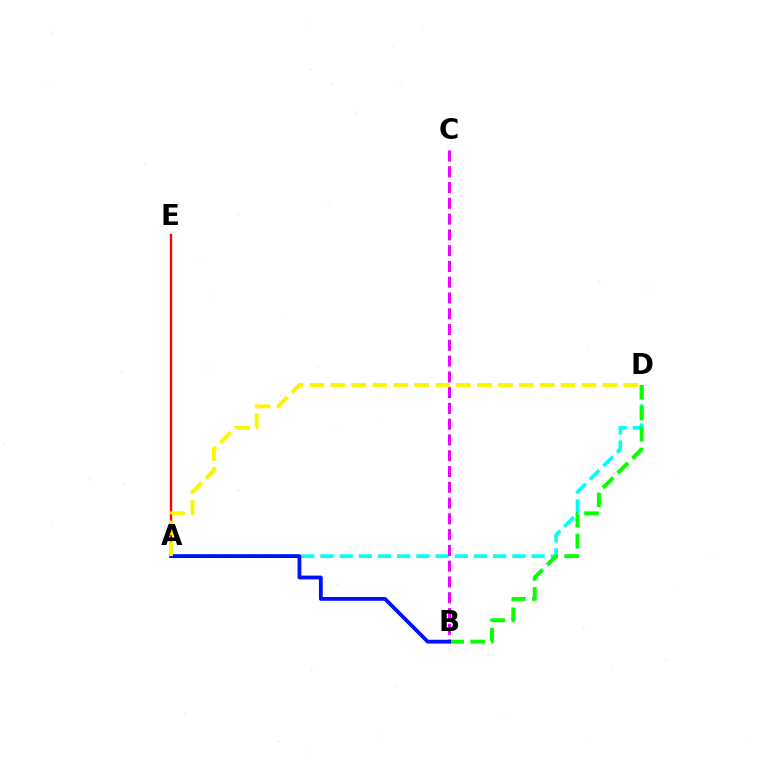{('A', 'E'): [{'color': '#ff0000', 'line_style': 'solid', 'thickness': 1.7}], ('A', 'D'): [{'color': '#00fff6', 'line_style': 'dashed', 'thickness': 2.61}, {'color': '#fcf500', 'line_style': 'dashed', 'thickness': 2.84}], ('B', 'D'): [{'color': '#08ff00', 'line_style': 'dashed', 'thickness': 2.84}], ('B', 'C'): [{'color': '#ee00ff', 'line_style': 'dashed', 'thickness': 2.14}], ('A', 'B'): [{'color': '#0010ff', 'line_style': 'solid', 'thickness': 2.73}]}